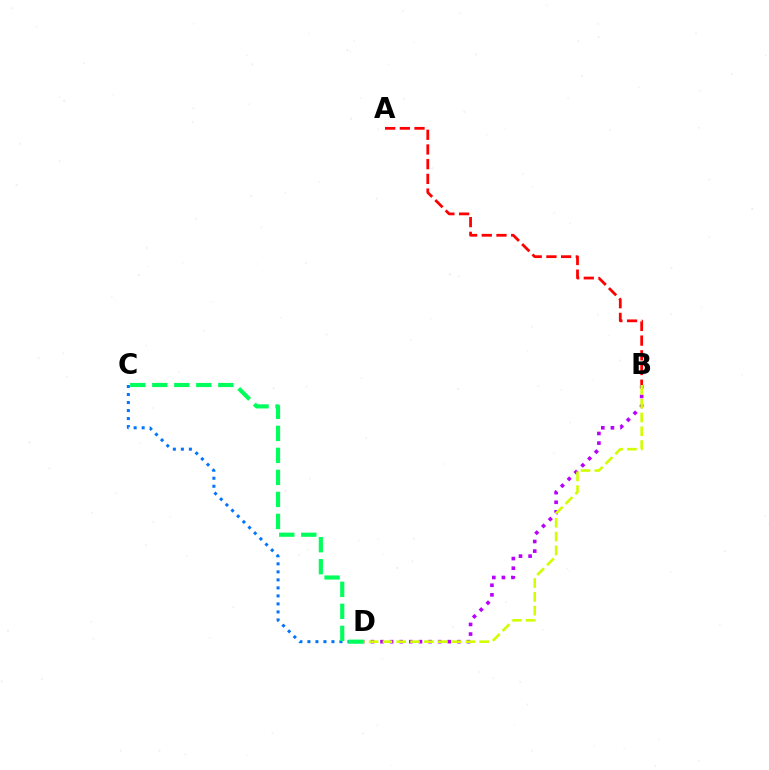{('A', 'B'): [{'color': '#ff0000', 'line_style': 'dashed', 'thickness': 2.0}], ('C', 'D'): [{'color': '#0074ff', 'line_style': 'dotted', 'thickness': 2.18}, {'color': '#00ff5c', 'line_style': 'dashed', 'thickness': 2.99}], ('B', 'D'): [{'color': '#b900ff', 'line_style': 'dotted', 'thickness': 2.61}, {'color': '#d1ff00', 'line_style': 'dashed', 'thickness': 1.88}]}